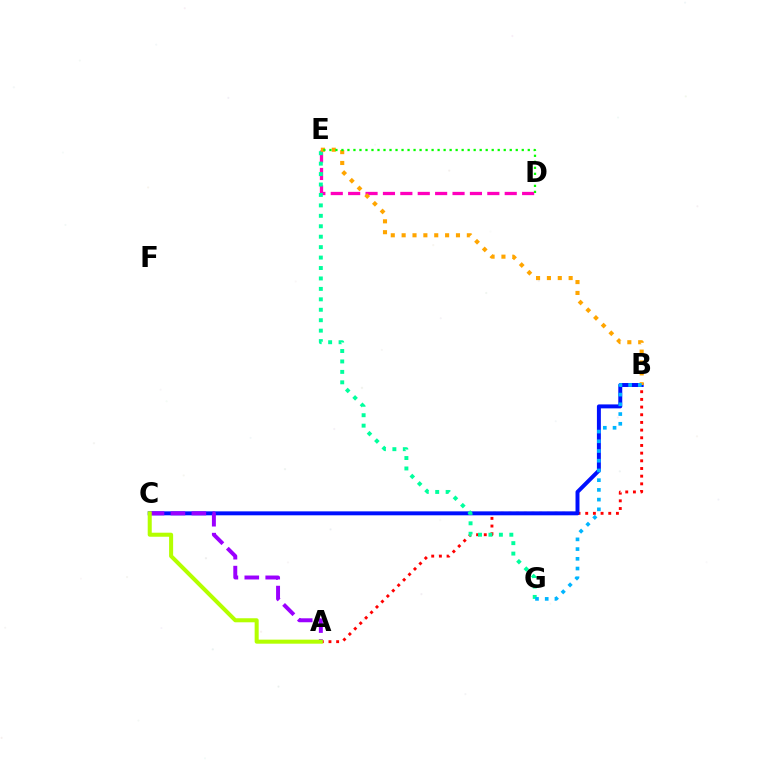{('A', 'B'): [{'color': '#ff0000', 'line_style': 'dotted', 'thickness': 2.09}], ('B', 'C'): [{'color': '#0010ff', 'line_style': 'solid', 'thickness': 2.85}], ('D', 'E'): [{'color': '#ff00bd', 'line_style': 'dashed', 'thickness': 2.36}, {'color': '#08ff00', 'line_style': 'dotted', 'thickness': 1.63}], ('E', 'G'): [{'color': '#00ff9d', 'line_style': 'dotted', 'thickness': 2.84}], ('A', 'C'): [{'color': '#9b00ff', 'line_style': 'dashed', 'thickness': 2.84}, {'color': '#b3ff00', 'line_style': 'solid', 'thickness': 2.91}], ('B', 'E'): [{'color': '#ffa500', 'line_style': 'dotted', 'thickness': 2.95}], ('B', 'G'): [{'color': '#00b5ff', 'line_style': 'dotted', 'thickness': 2.64}]}